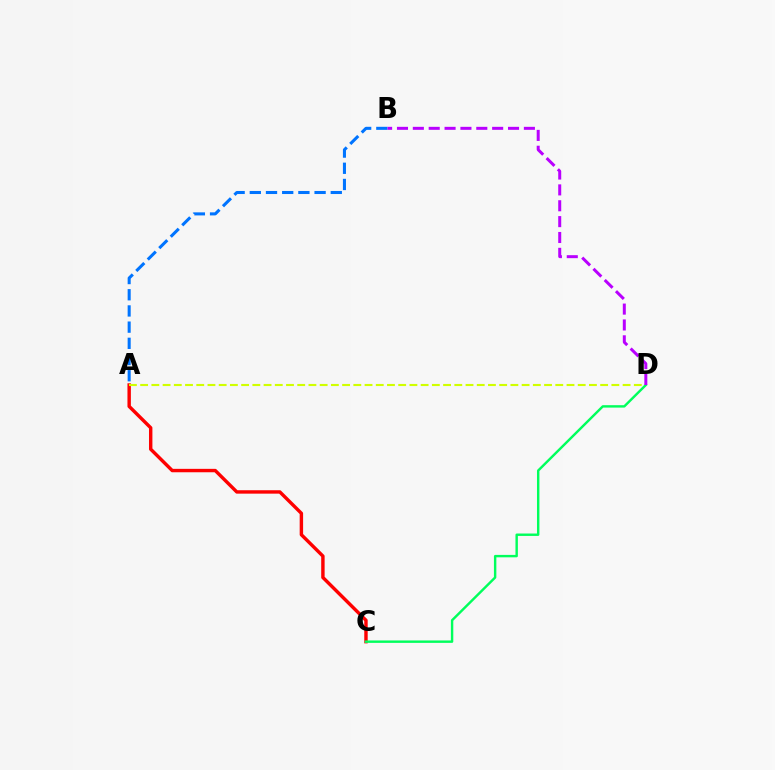{('A', 'C'): [{'color': '#ff0000', 'line_style': 'solid', 'thickness': 2.46}], ('A', 'B'): [{'color': '#0074ff', 'line_style': 'dashed', 'thickness': 2.2}], ('A', 'D'): [{'color': '#d1ff00', 'line_style': 'dashed', 'thickness': 1.52}], ('C', 'D'): [{'color': '#00ff5c', 'line_style': 'solid', 'thickness': 1.74}], ('B', 'D'): [{'color': '#b900ff', 'line_style': 'dashed', 'thickness': 2.16}]}